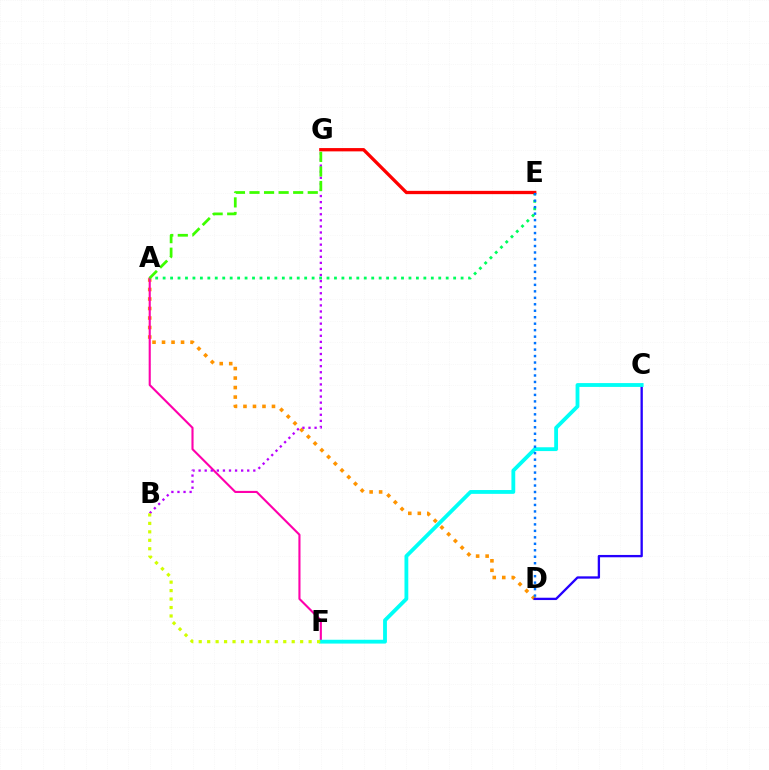{('A', 'D'): [{'color': '#ff9400', 'line_style': 'dotted', 'thickness': 2.58}], ('A', 'F'): [{'color': '#ff00ac', 'line_style': 'solid', 'thickness': 1.52}], ('B', 'G'): [{'color': '#b900ff', 'line_style': 'dotted', 'thickness': 1.65}], ('C', 'D'): [{'color': '#2500ff', 'line_style': 'solid', 'thickness': 1.67}], ('C', 'F'): [{'color': '#00fff6', 'line_style': 'solid', 'thickness': 2.75}], ('A', 'E'): [{'color': '#00ff5c', 'line_style': 'dotted', 'thickness': 2.02}], ('E', 'G'): [{'color': '#ff0000', 'line_style': 'solid', 'thickness': 2.37}], ('D', 'E'): [{'color': '#0074ff', 'line_style': 'dotted', 'thickness': 1.76}], ('A', 'G'): [{'color': '#3dff00', 'line_style': 'dashed', 'thickness': 1.98}], ('B', 'F'): [{'color': '#d1ff00', 'line_style': 'dotted', 'thickness': 2.3}]}